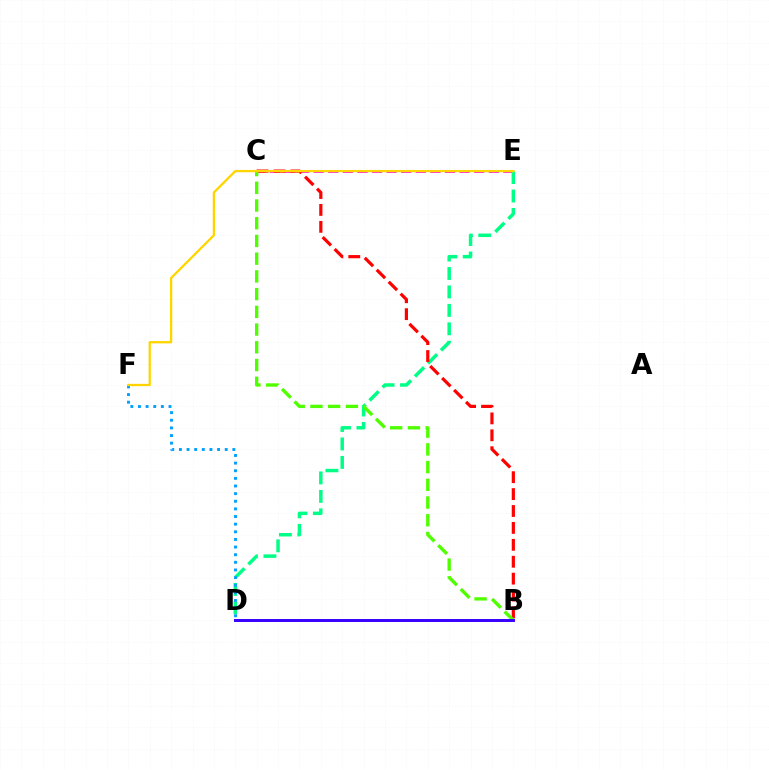{('C', 'E'): [{'color': '#ff00ed', 'line_style': 'dashed', 'thickness': 1.98}], ('D', 'E'): [{'color': '#00ff86', 'line_style': 'dashed', 'thickness': 2.51}], ('B', 'C'): [{'color': '#ff0000', 'line_style': 'dashed', 'thickness': 2.3}, {'color': '#4fff00', 'line_style': 'dashed', 'thickness': 2.41}], ('D', 'F'): [{'color': '#009eff', 'line_style': 'dotted', 'thickness': 2.07}], ('B', 'D'): [{'color': '#3700ff', 'line_style': 'solid', 'thickness': 2.12}], ('E', 'F'): [{'color': '#ffd500', 'line_style': 'solid', 'thickness': 1.65}]}